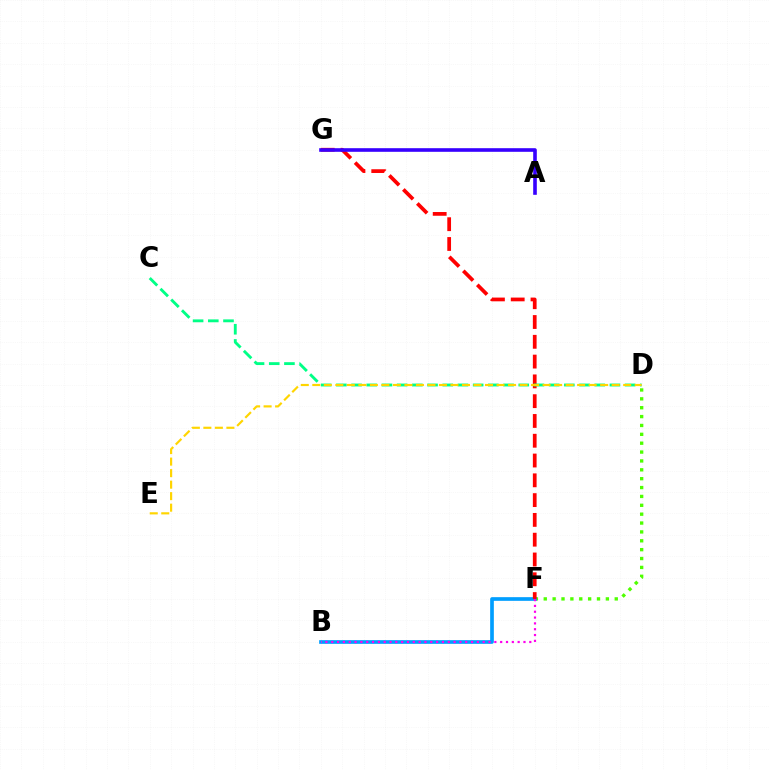{('D', 'F'): [{'color': '#4fff00', 'line_style': 'dotted', 'thickness': 2.41}], ('B', 'F'): [{'color': '#009eff', 'line_style': 'solid', 'thickness': 2.65}, {'color': '#ff00ed', 'line_style': 'dotted', 'thickness': 1.58}], ('F', 'G'): [{'color': '#ff0000', 'line_style': 'dashed', 'thickness': 2.69}], ('A', 'G'): [{'color': '#3700ff', 'line_style': 'solid', 'thickness': 2.61}], ('C', 'D'): [{'color': '#00ff86', 'line_style': 'dashed', 'thickness': 2.06}], ('D', 'E'): [{'color': '#ffd500', 'line_style': 'dashed', 'thickness': 1.56}]}